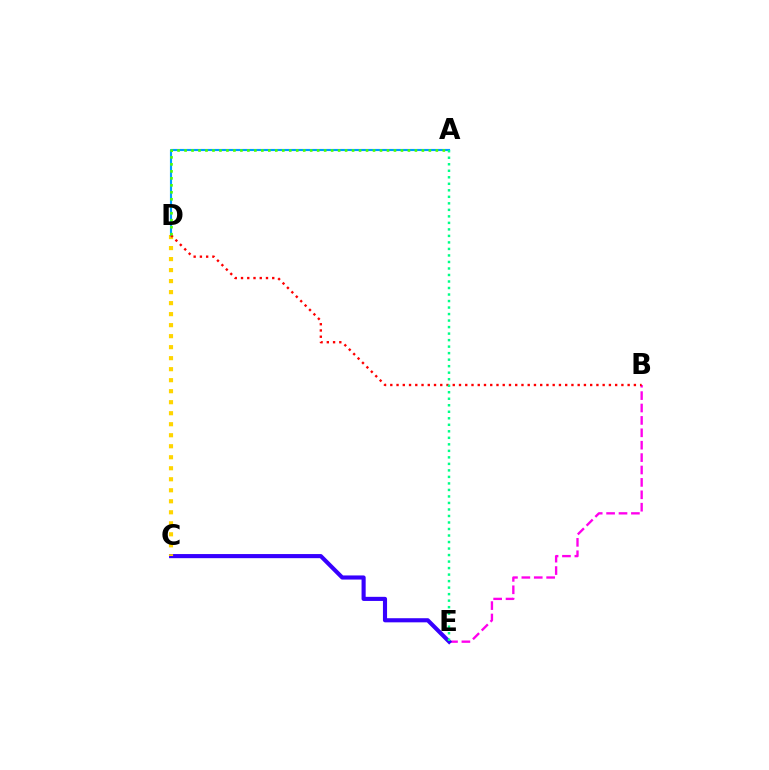{('B', 'E'): [{'color': '#ff00ed', 'line_style': 'dashed', 'thickness': 1.68}], ('C', 'E'): [{'color': '#3700ff', 'line_style': 'solid', 'thickness': 2.96}], ('C', 'D'): [{'color': '#ffd500', 'line_style': 'dotted', 'thickness': 2.99}], ('A', 'D'): [{'color': '#009eff', 'line_style': 'solid', 'thickness': 1.53}, {'color': '#4fff00', 'line_style': 'dotted', 'thickness': 1.9}], ('B', 'D'): [{'color': '#ff0000', 'line_style': 'dotted', 'thickness': 1.7}], ('A', 'E'): [{'color': '#00ff86', 'line_style': 'dotted', 'thickness': 1.77}]}